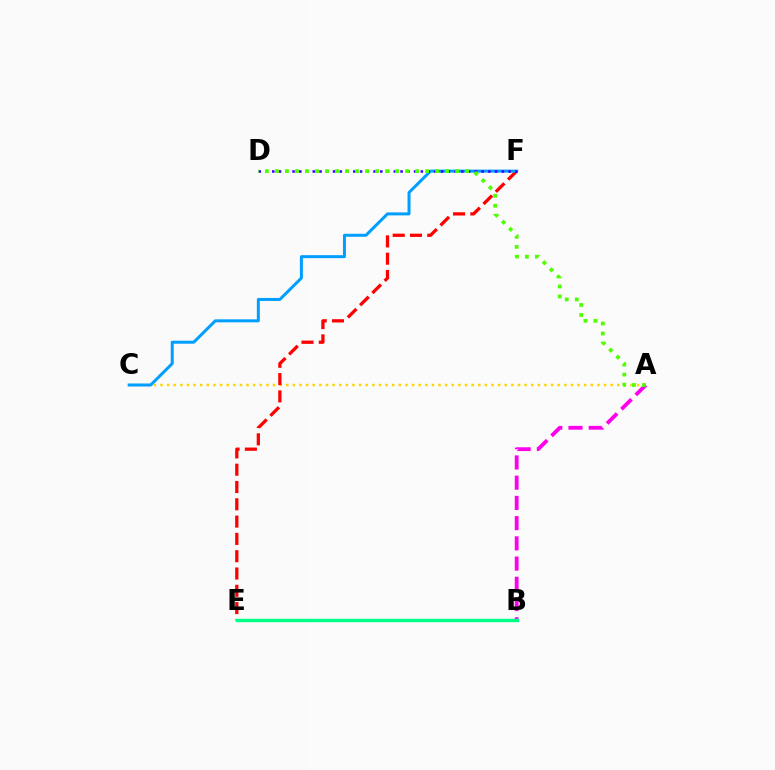{('A', 'C'): [{'color': '#ffd500', 'line_style': 'dotted', 'thickness': 1.8}], ('E', 'F'): [{'color': '#ff0000', 'line_style': 'dashed', 'thickness': 2.35}], ('C', 'F'): [{'color': '#009eff', 'line_style': 'solid', 'thickness': 2.15}], ('D', 'F'): [{'color': '#3700ff', 'line_style': 'dotted', 'thickness': 1.83}], ('A', 'B'): [{'color': '#ff00ed', 'line_style': 'dashed', 'thickness': 2.75}], ('A', 'D'): [{'color': '#4fff00', 'line_style': 'dotted', 'thickness': 2.72}], ('B', 'E'): [{'color': '#00ff86', 'line_style': 'solid', 'thickness': 2.45}]}